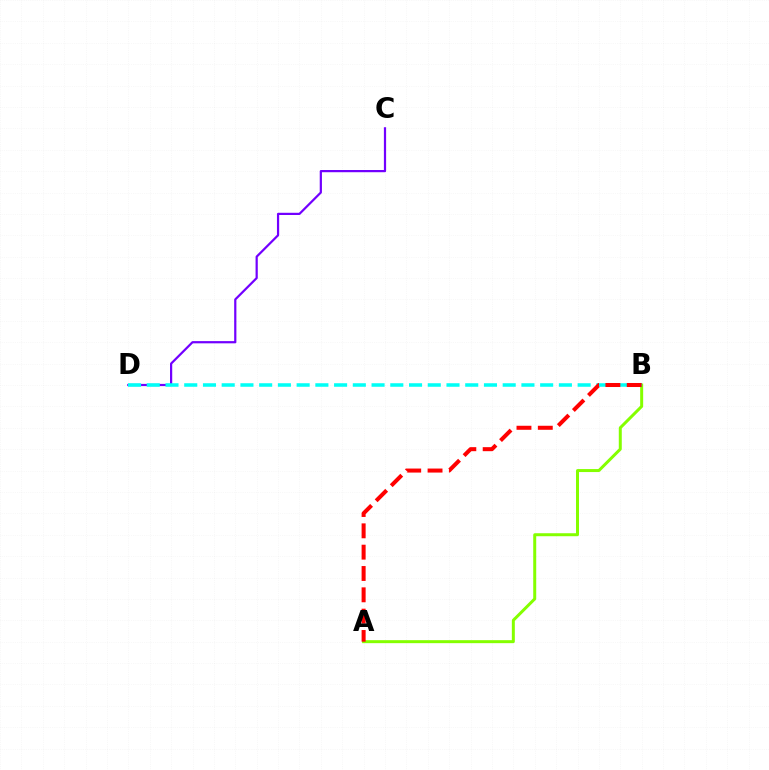{('A', 'B'): [{'color': '#84ff00', 'line_style': 'solid', 'thickness': 2.15}, {'color': '#ff0000', 'line_style': 'dashed', 'thickness': 2.9}], ('C', 'D'): [{'color': '#7200ff', 'line_style': 'solid', 'thickness': 1.59}], ('B', 'D'): [{'color': '#00fff6', 'line_style': 'dashed', 'thickness': 2.54}]}